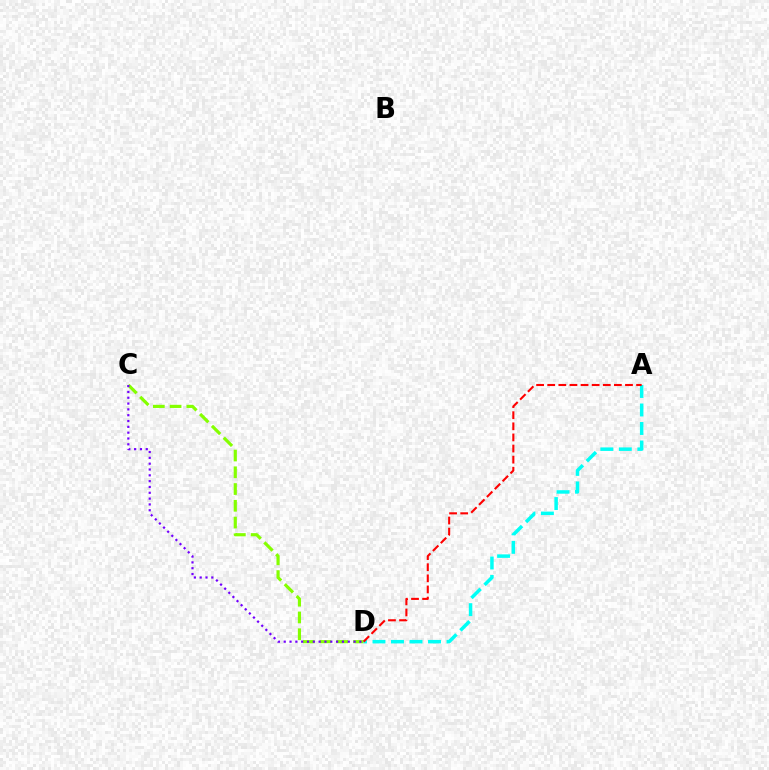{('C', 'D'): [{'color': '#84ff00', 'line_style': 'dashed', 'thickness': 2.28}, {'color': '#7200ff', 'line_style': 'dotted', 'thickness': 1.58}], ('A', 'D'): [{'color': '#00fff6', 'line_style': 'dashed', 'thickness': 2.51}, {'color': '#ff0000', 'line_style': 'dashed', 'thickness': 1.51}]}